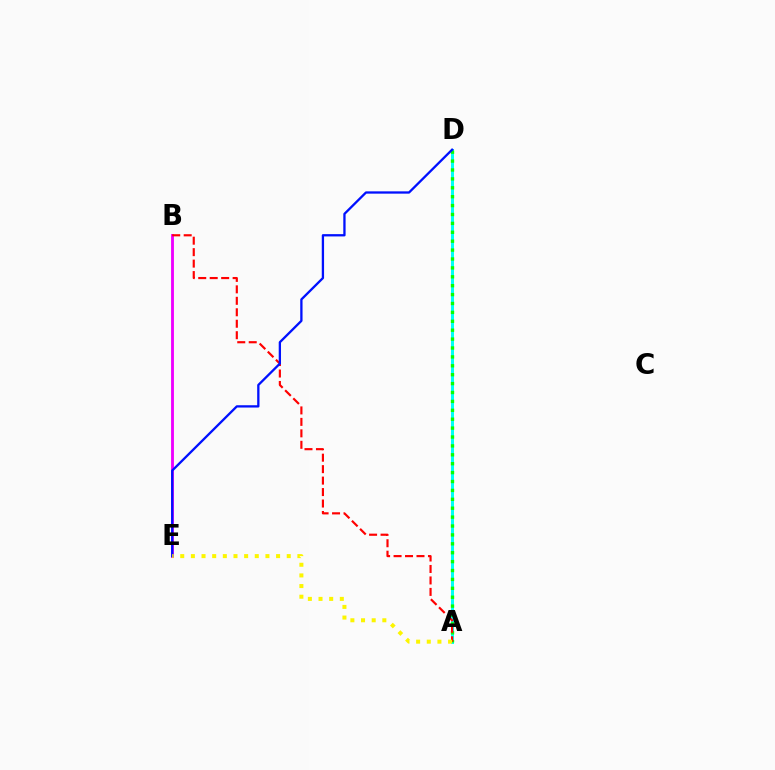{('A', 'D'): [{'color': '#00fff6', 'line_style': 'solid', 'thickness': 2.16}, {'color': '#08ff00', 'line_style': 'dotted', 'thickness': 2.42}], ('B', 'E'): [{'color': '#ee00ff', 'line_style': 'solid', 'thickness': 2.05}], ('A', 'B'): [{'color': '#ff0000', 'line_style': 'dashed', 'thickness': 1.56}], ('D', 'E'): [{'color': '#0010ff', 'line_style': 'solid', 'thickness': 1.66}], ('A', 'E'): [{'color': '#fcf500', 'line_style': 'dotted', 'thickness': 2.89}]}